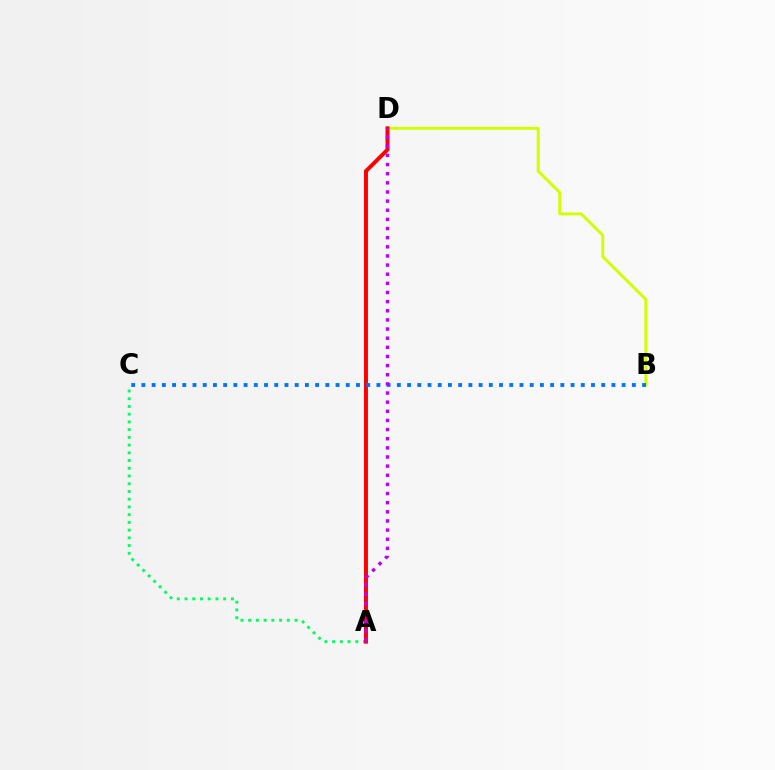{('B', 'D'): [{'color': '#d1ff00', 'line_style': 'solid', 'thickness': 2.12}], ('A', 'C'): [{'color': '#00ff5c', 'line_style': 'dotted', 'thickness': 2.1}], ('A', 'D'): [{'color': '#ff0000', 'line_style': 'solid', 'thickness': 2.85}, {'color': '#b900ff', 'line_style': 'dotted', 'thickness': 2.48}], ('B', 'C'): [{'color': '#0074ff', 'line_style': 'dotted', 'thickness': 2.78}]}